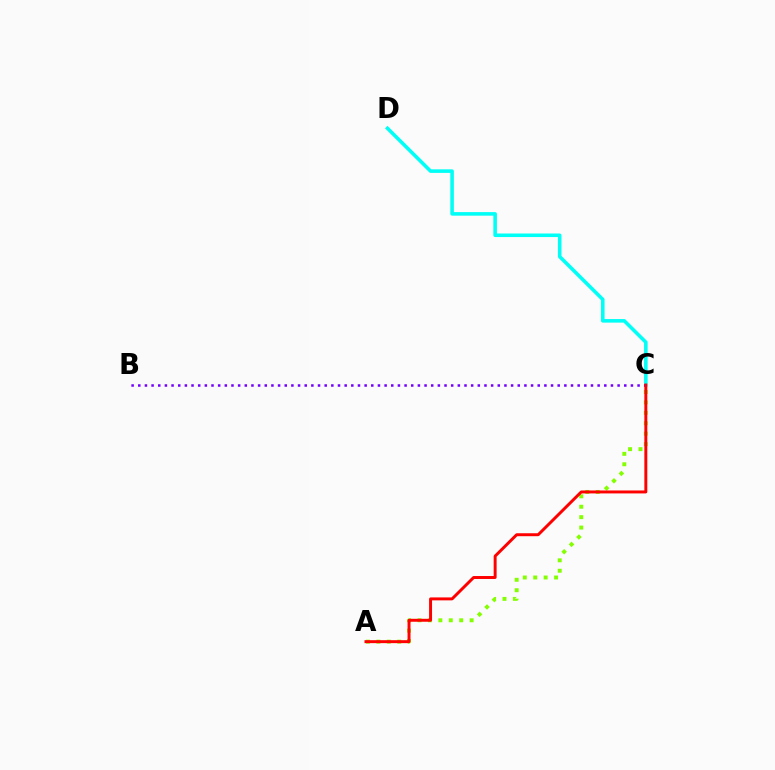{('C', 'D'): [{'color': '#00fff6', 'line_style': 'solid', 'thickness': 2.56}], ('A', 'C'): [{'color': '#84ff00', 'line_style': 'dotted', 'thickness': 2.83}, {'color': '#ff0000', 'line_style': 'solid', 'thickness': 2.12}], ('B', 'C'): [{'color': '#7200ff', 'line_style': 'dotted', 'thickness': 1.81}]}